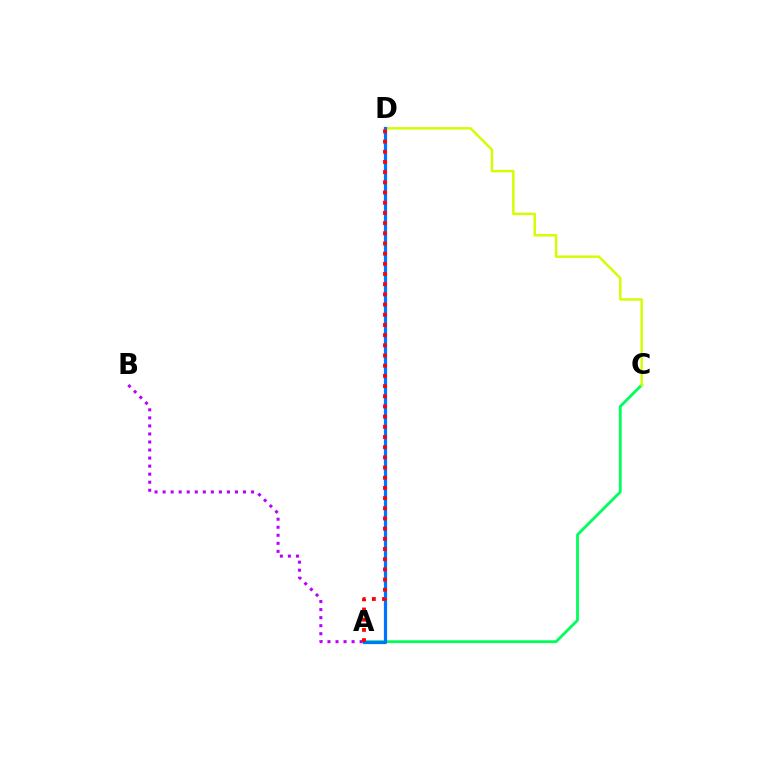{('A', 'C'): [{'color': '#00ff5c', 'line_style': 'solid', 'thickness': 2.03}], ('C', 'D'): [{'color': '#d1ff00', 'line_style': 'solid', 'thickness': 1.77}], ('A', 'B'): [{'color': '#b900ff', 'line_style': 'dotted', 'thickness': 2.19}], ('A', 'D'): [{'color': '#0074ff', 'line_style': 'solid', 'thickness': 2.32}, {'color': '#ff0000', 'line_style': 'dotted', 'thickness': 2.77}]}